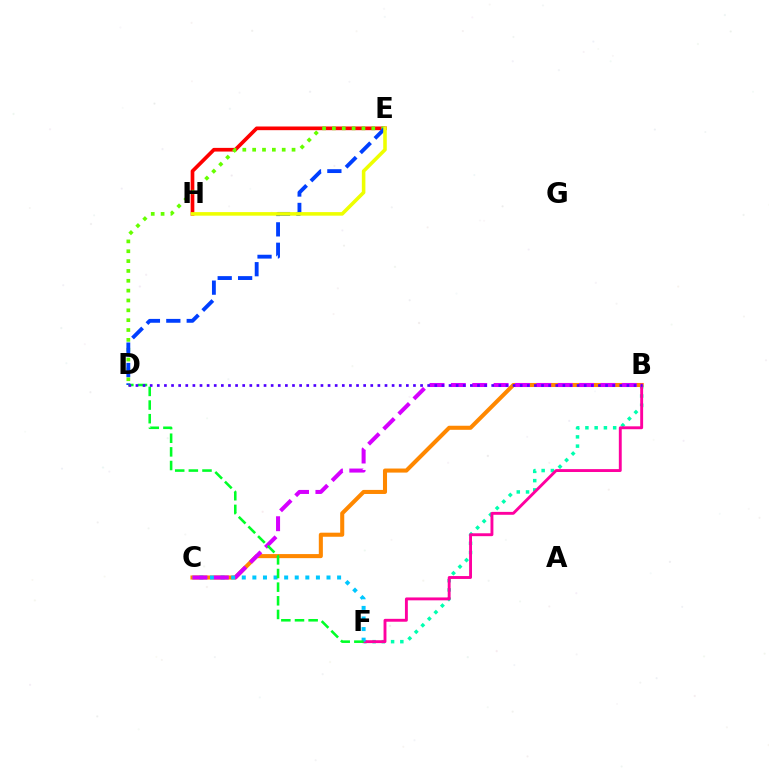{('E', 'H'): [{'color': '#ff0000', 'line_style': 'solid', 'thickness': 2.65}, {'color': '#eeff00', 'line_style': 'solid', 'thickness': 2.57}], ('D', 'E'): [{'color': '#66ff00', 'line_style': 'dotted', 'thickness': 2.68}, {'color': '#003fff', 'line_style': 'dashed', 'thickness': 2.77}], ('B', 'C'): [{'color': '#ff8800', 'line_style': 'solid', 'thickness': 2.93}, {'color': '#d600ff', 'line_style': 'dashed', 'thickness': 2.9}], ('B', 'F'): [{'color': '#00ffaf', 'line_style': 'dotted', 'thickness': 2.51}, {'color': '#ff00a0', 'line_style': 'solid', 'thickness': 2.08}], ('C', 'F'): [{'color': '#00c7ff', 'line_style': 'dotted', 'thickness': 2.88}], ('D', 'F'): [{'color': '#00ff27', 'line_style': 'dashed', 'thickness': 1.85}], ('B', 'D'): [{'color': '#4f00ff', 'line_style': 'dotted', 'thickness': 1.93}]}